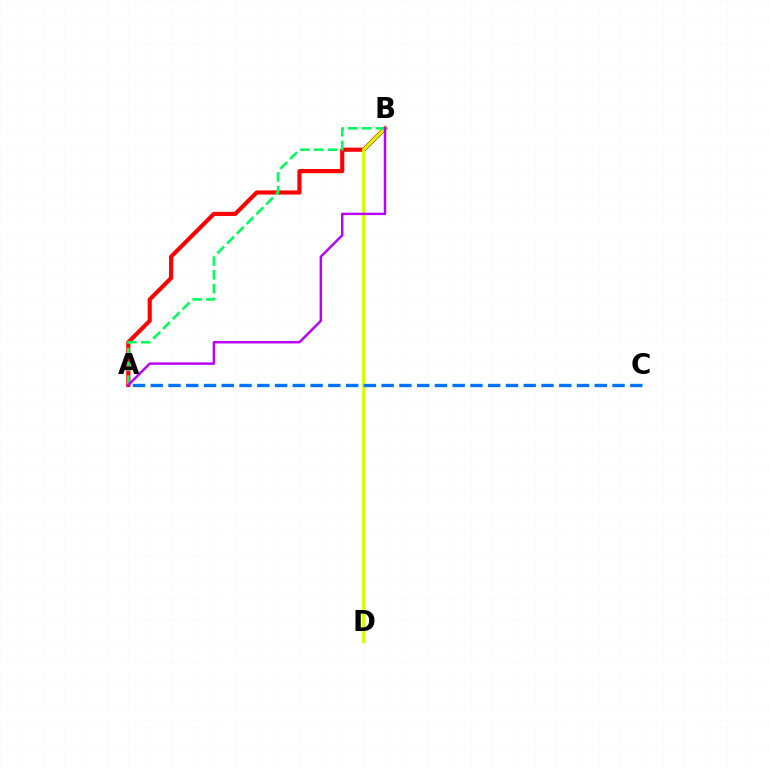{('A', 'B'): [{'color': '#ff0000', 'line_style': 'solid', 'thickness': 2.99}, {'color': '#00ff5c', 'line_style': 'dashed', 'thickness': 1.88}, {'color': '#b900ff', 'line_style': 'solid', 'thickness': 1.77}], ('B', 'D'): [{'color': '#d1ff00', 'line_style': 'solid', 'thickness': 2.22}], ('A', 'C'): [{'color': '#0074ff', 'line_style': 'dashed', 'thickness': 2.41}]}